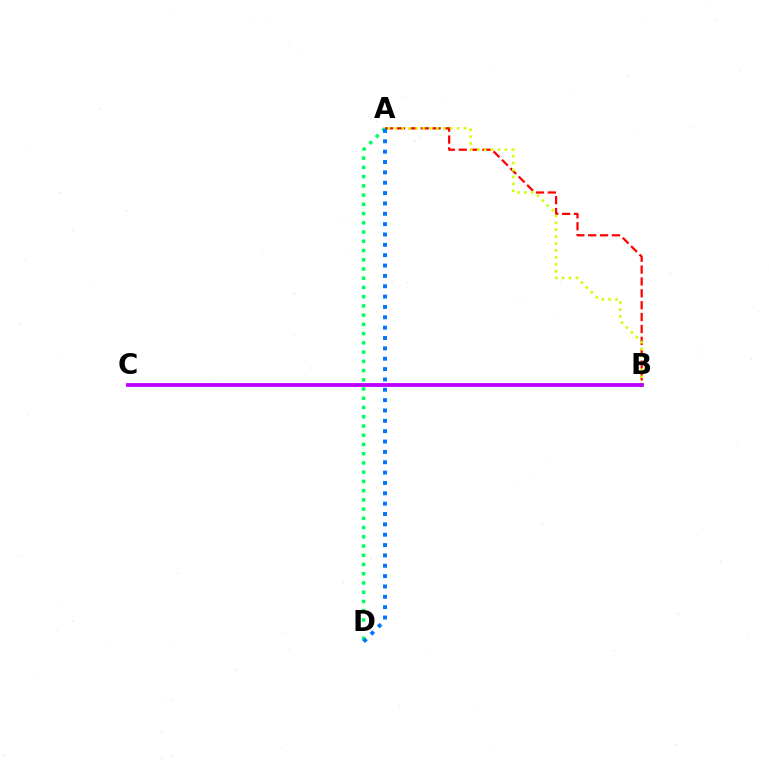{('A', 'B'): [{'color': '#ff0000', 'line_style': 'dashed', 'thickness': 1.61}, {'color': '#d1ff00', 'line_style': 'dotted', 'thickness': 1.88}], ('A', 'D'): [{'color': '#00ff5c', 'line_style': 'dotted', 'thickness': 2.51}, {'color': '#0074ff', 'line_style': 'dotted', 'thickness': 2.81}], ('B', 'C'): [{'color': '#b900ff', 'line_style': 'solid', 'thickness': 2.73}]}